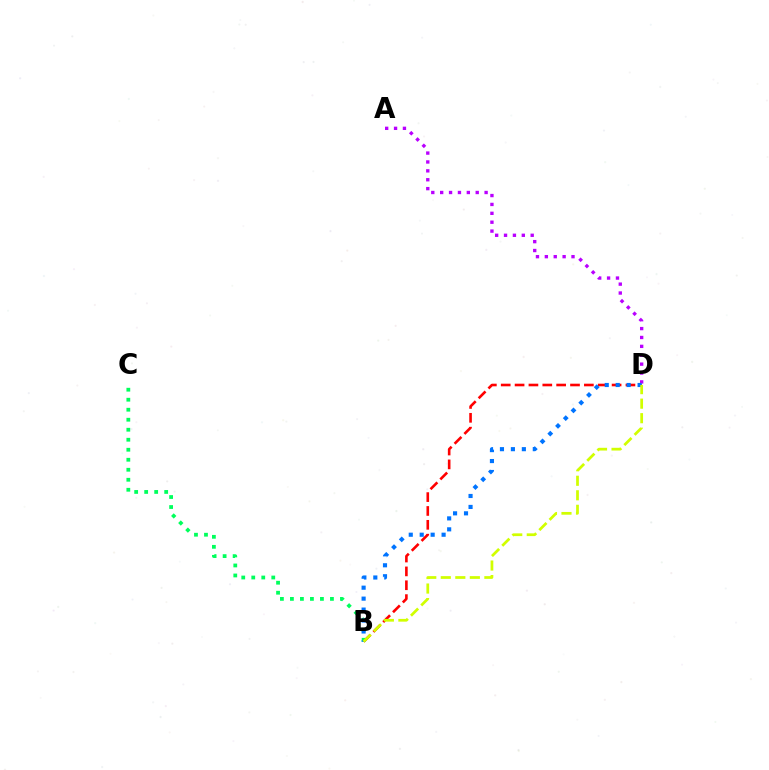{('B', 'D'): [{'color': '#ff0000', 'line_style': 'dashed', 'thickness': 1.88}, {'color': '#0074ff', 'line_style': 'dotted', 'thickness': 2.97}, {'color': '#d1ff00', 'line_style': 'dashed', 'thickness': 1.97}], ('B', 'C'): [{'color': '#00ff5c', 'line_style': 'dotted', 'thickness': 2.72}], ('A', 'D'): [{'color': '#b900ff', 'line_style': 'dotted', 'thickness': 2.41}]}